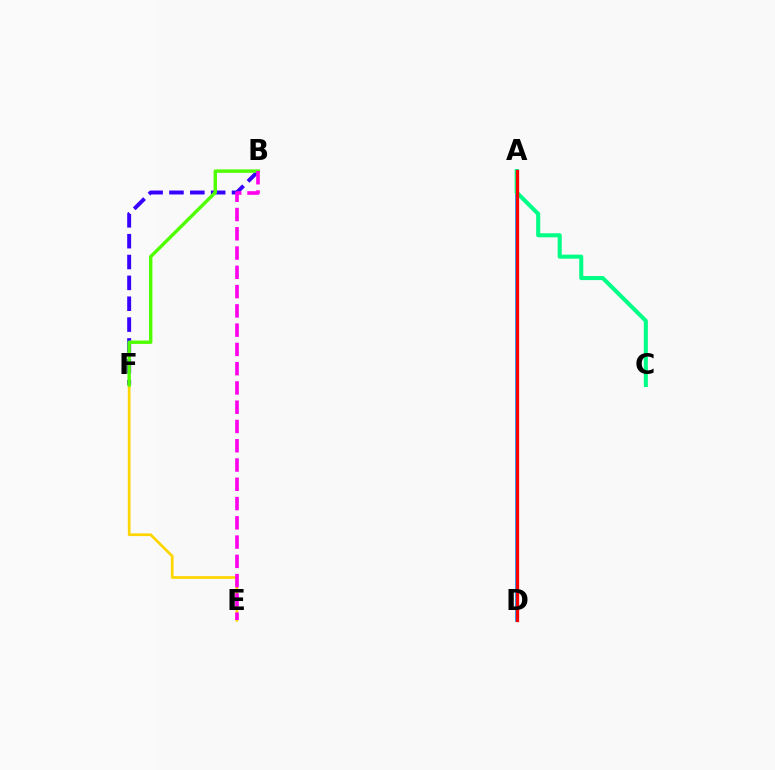{('B', 'F'): [{'color': '#3700ff', 'line_style': 'dashed', 'thickness': 2.83}, {'color': '#4fff00', 'line_style': 'solid', 'thickness': 2.45}], ('E', 'F'): [{'color': '#ffd500', 'line_style': 'solid', 'thickness': 1.95}], ('A', 'D'): [{'color': '#009eff', 'line_style': 'solid', 'thickness': 2.67}, {'color': '#ff0000', 'line_style': 'solid', 'thickness': 2.36}], ('A', 'C'): [{'color': '#00ff86', 'line_style': 'solid', 'thickness': 2.92}], ('B', 'E'): [{'color': '#ff00ed', 'line_style': 'dashed', 'thickness': 2.62}]}